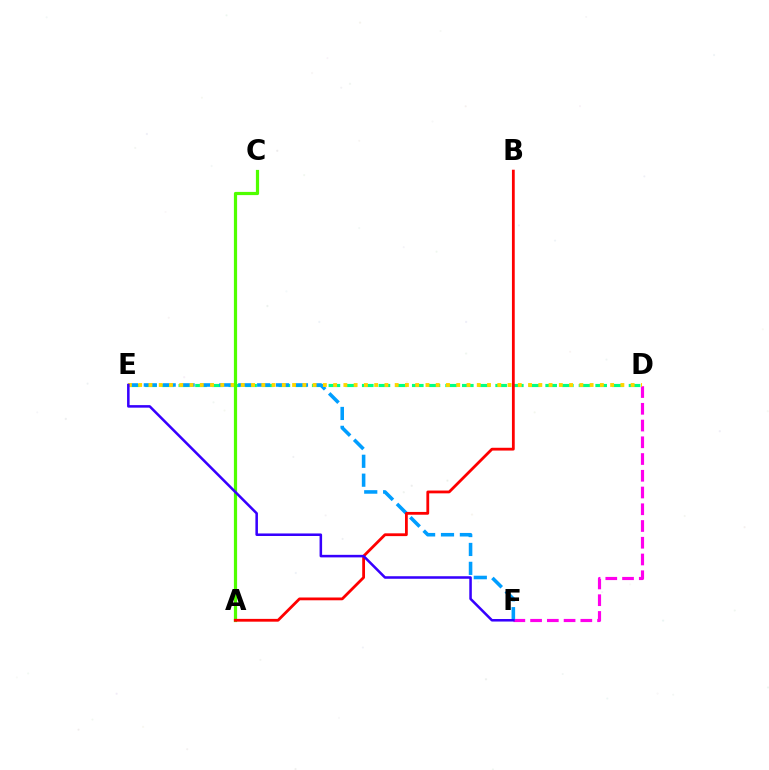{('D', 'F'): [{'color': '#ff00ed', 'line_style': 'dashed', 'thickness': 2.27}], ('D', 'E'): [{'color': '#00ff86', 'line_style': 'dashed', 'thickness': 2.27}, {'color': '#ffd500', 'line_style': 'dotted', 'thickness': 2.79}], ('E', 'F'): [{'color': '#009eff', 'line_style': 'dashed', 'thickness': 2.57}, {'color': '#3700ff', 'line_style': 'solid', 'thickness': 1.83}], ('A', 'C'): [{'color': '#4fff00', 'line_style': 'solid', 'thickness': 2.3}], ('A', 'B'): [{'color': '#ff0000', 'line_style': 'solid', 'thickness': 2.01}]}